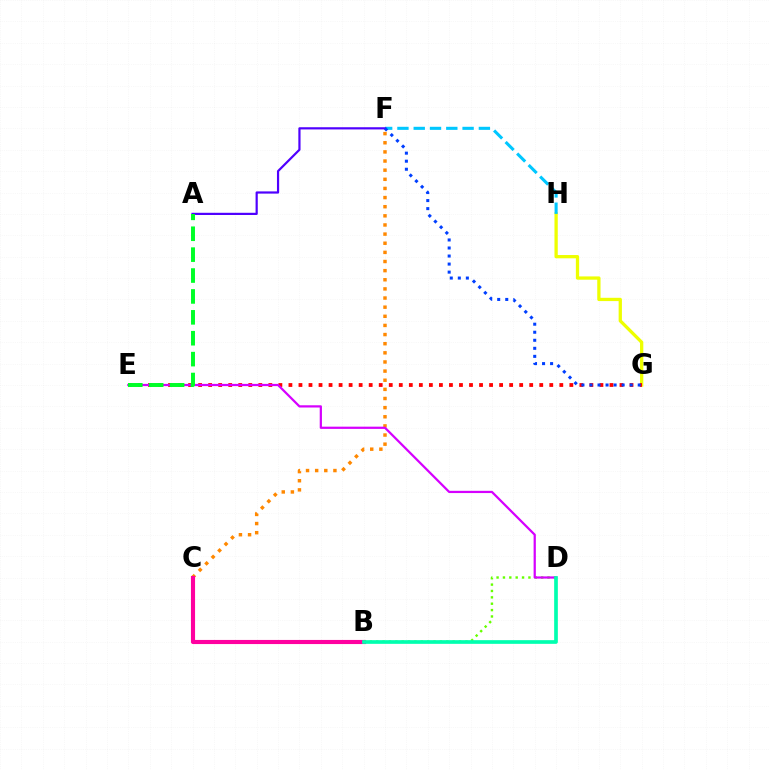{('C', 'F'): [{'color': '#ff8800', 'line_style': 'dotted', 'thickness': 2.48}], ('B', 'C'): [{'color': '#ff00a0', 'line_style': 'solid', 'thickness': 2.96}], ('G', 'H'): [{'color': '#eeff00', 'line_style': 'solid', 'thickness': 2.36}], ('B', 'D'): [{'color': '#66ff00', 'line_style': 'dotted', 'thickness': 1.73}, {'color': '#00ffaf', 'line_style': 'solid', 'thickness': 2.65}], ('E', 'G'): [{'color': '#ff0000', 'line_style': 'dotted', 'thickness': 2.73}], ('D', 'E'): [{'color': '#d600ff', 'line_style': 'solid', 'thickness': 1.61}], ('F', 'H'): [{'color': '#00c7ff', 'line_style': 'dashed', 'thickness': 2.21}], ('A', 'F'): [{'color': '#4f00ff', 'line_style': 'solid', 'thickness': 1.58}], ('F', 'G'): [{'color': '#003fff', 'line_style': 'dotted', 'thickness': 2.18}], ('A', 'E'): [{'color': '#00ff27', 'line_style': 'dashed', 'thickness': 2.84}]}